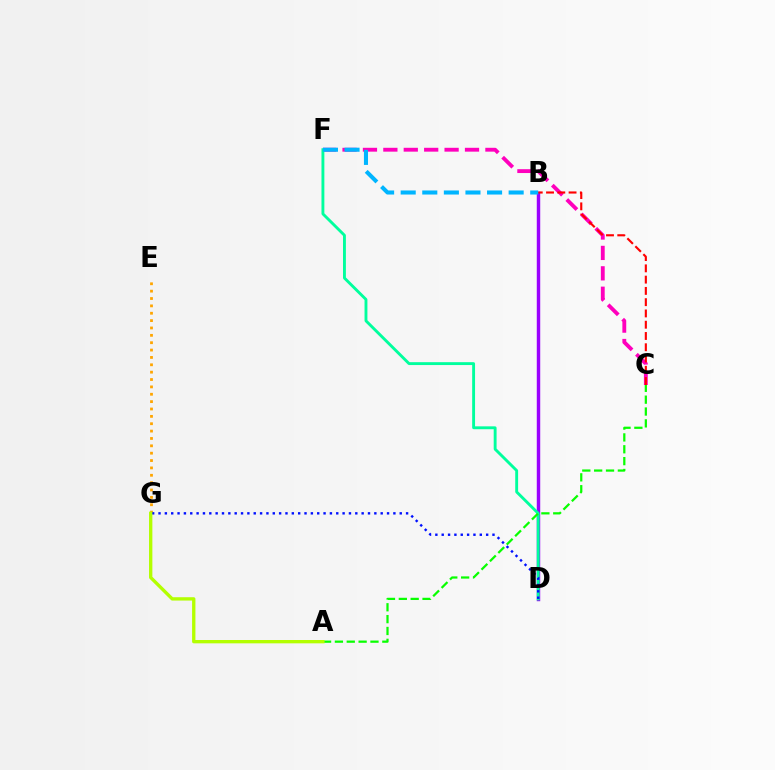{('C', 'F'): [{'color': '#ff00bd', 'line_style': 'dashed', 'thickness': 2.77}], ('B', 'D'): [{'color': '#9b00ff', 'line_style': 'solid', 'thickness': 2.47}], ('E', 'G'): [{'color': '#ffa500', 'line_style': 'dotted', 'thickness': 2.0}], ('D', 'F'): [{'color': '#00ff9d', 'line_style': 'solid', 'thickness': 2.07}], ('A', 'C'): [{'color': '#08ff00', 'line_style': 'dashed', 'thickness': 1.61}], ('B', 'C'): [{'color': '#ff0000', 'line_style': 'dashed', 'thickness': 1.53}], ('D', 'G'): [{'color': '#0010ff', 'line_style': 'dotted', 'thickness': 1.72}], ('B', 'F'): [{'color': '#00b5ff', 'line_style': 'dashed', 'thickness': 2.93}], ('A', 'G'): [{'color': '#b3ff00', 'line_style': 'solid', 'thickness': 2.4}]}